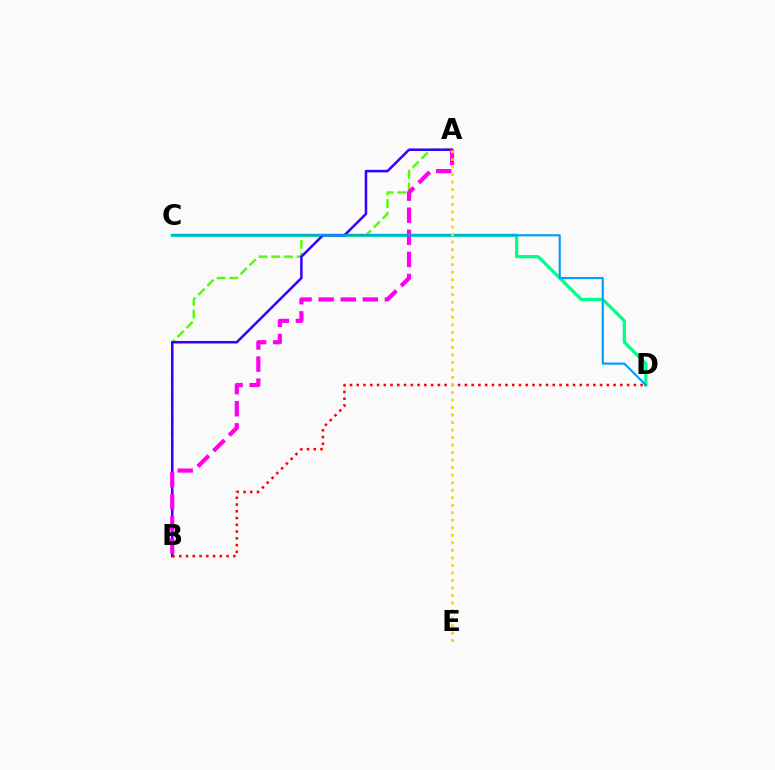{('C', 'D'): [{'color': '#00ff86', 'line_style': 'solid', 'thickness': 2.32}, {'color': '#009eff', 'line_style': 'solid', 'thickness': 1.54}], ('A', 'B'): [{'color': '#4fff00', 'line_style': 'dashed', 'thickness': 1.72}, {'color': '#3700ff', 'line_style': 'solid', 'thickness': 1.81}, {'color': '#ff00ed', 'line_style': 'dashed', 'thickness': 3.0}], ('B', 'D'): [{'color': '#ff0000', 'line_style': 'dotted', 'thickness': 1.84}], ('A', 'E'): [{'color': '#ffd500', 'line_style': 'dotted', 'thickness': 2.04}]}